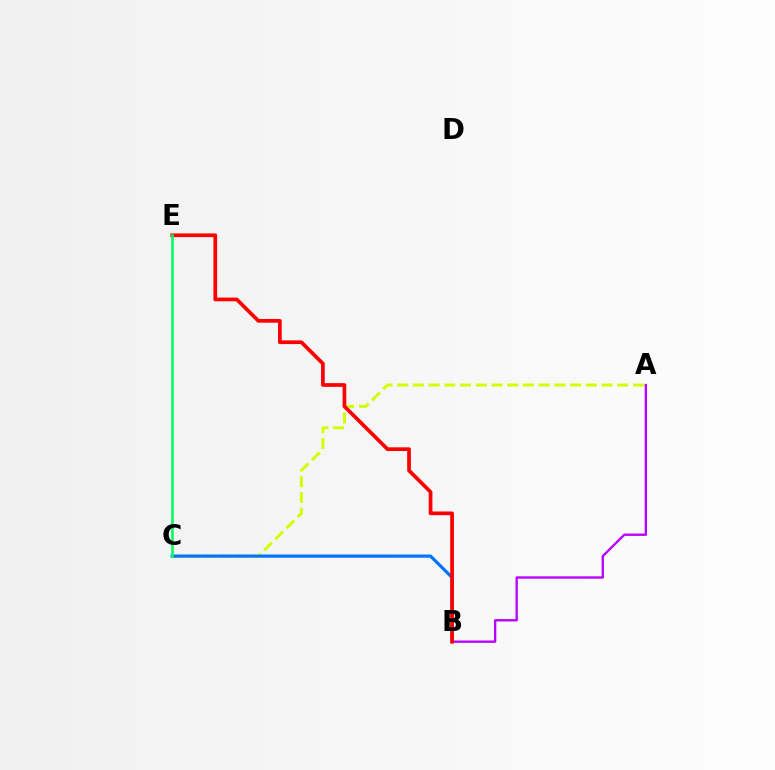{('A', 'C'): [{'color': '#d1ff00', 'line_style': 'dashed', 'thickness': 2.14}], ('B', 'C'): [{'color': '#0074ff', 'line_style': 'solid', 'thickness': 2.3}], ('A', 'B'): [{'color': '#b900ff', 'line_style': 'solid', 'thickness': 1.69}], ('B', 'E'): [{'color': '#ff0000', 'line_style': 'solid', 'thickness': 2.67}], ('C', 'E'): [{'color': '#00ff5c', 'line_style': 'solid', 'thickness': 1.87}]}